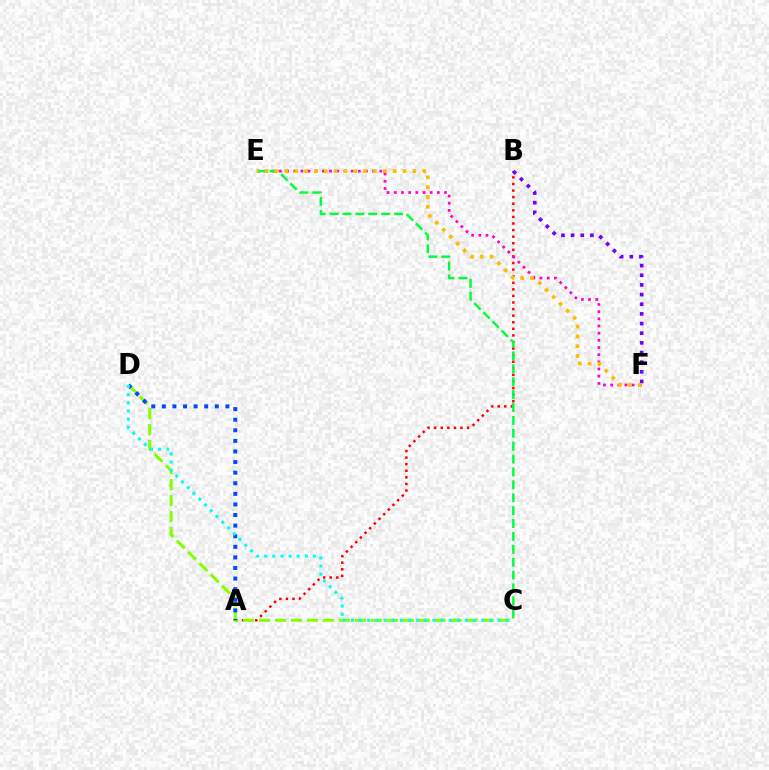{('A', 'B'): [{'color': '#ff0000', 'line_style': 'dotted', 'thickness': 1.79}], ('C', 'D'): [{'color': '#84ff00', 'line_style': 'dashed', 'thickness': 2.17}, {'color': '#00fff6', 'line_style': 'dotted', 'thickness': 2.21}], ('E', 'F'): [{'color': '#ff00cf', 'line_style': 'dotted', 'thickness': 1.95}, {'color': '#ffbd00', 'line_style': 'dotted', 'thickness': 2.67}], ('C', 'E'): [{'color': '#00ff39', 'line_style': 'dashed', 'thickness': 1.75}], ('B', 'F'): [{'color': '#7200ff', 'line_style': 'dotted', 'thickness': 2.62}], ('A', 'D'): [{'color': '#004bff', 'line_style': 'dotted', 'thickness': 2.88}]}